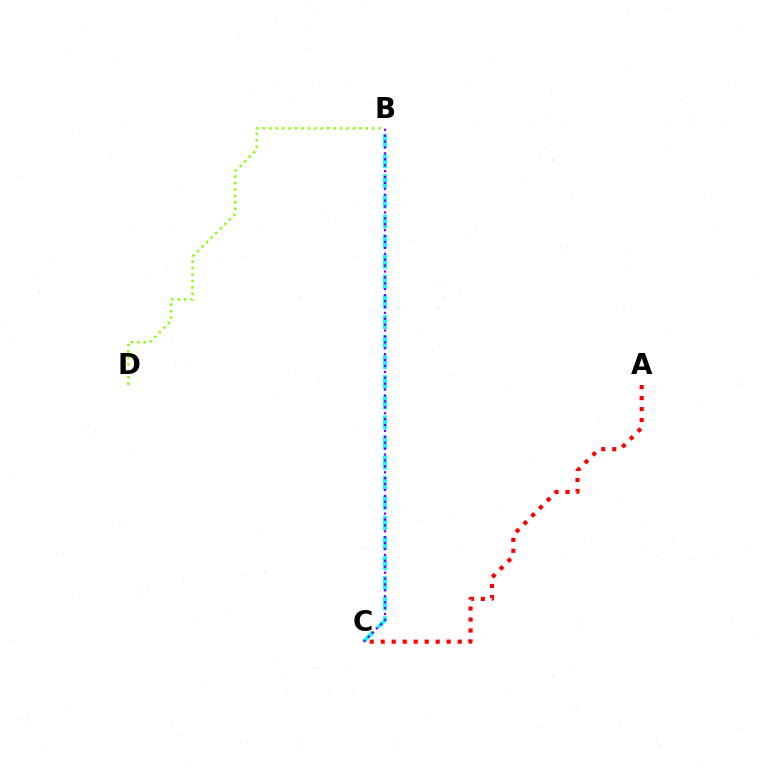{('B', 'C'): [{'color': '#00fff6', 'line_style': 'dashed', 'thickness': 2.73}, {'color': '#7200ff', 'line_style': 'dotted', 'thickness': 1.6}], ('A', 'C'): [{'color': '#ff0000', 'line_style': 'dotted', 'thickness': 2.99}], ('B', 'D'): [{'color': '#84ff00', 'line_style': 'dotted', 'thickness': 1.75}]}